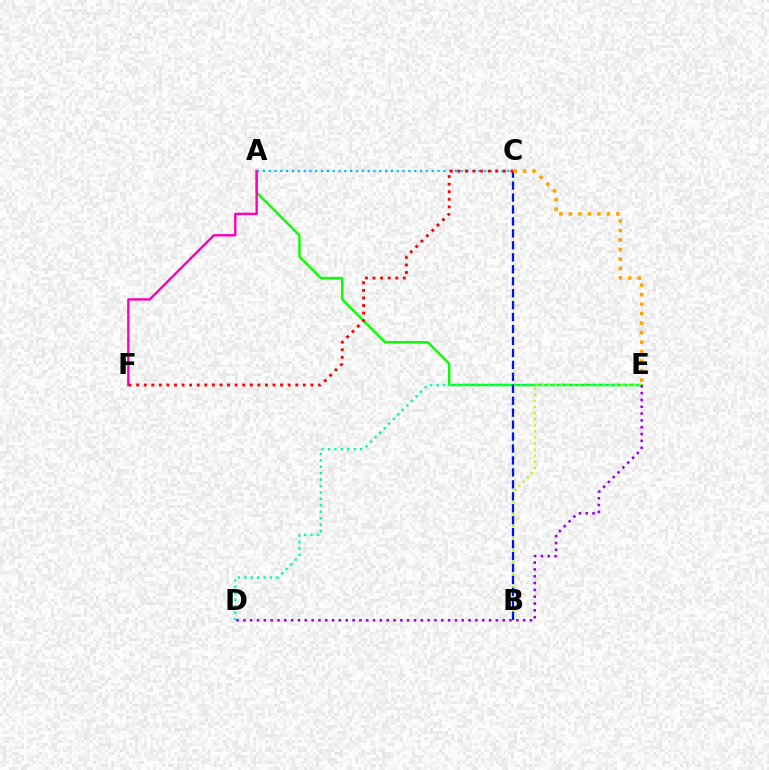{('A', 'E'): [{'color': '#08ff00', 'line_style': 'solid', 'thickness': 1.74}], ('A', 'F'): [{'color': '#ff00bd', 'line_style': 'solid', 'thickness': 1.73}], ('B', 'E'): [{'color': '#b3ff00', 'line_style': 'dotted', 'thickness': 1.65}], ('D', 'E'): [{'color': '#00ff9d', 'line_style': 'dotted', 'thickness': 1.75}, {'color': '#9b00ff', 'line_style': 'dotted', 'thickness': 1.85}], ('A', 'C'): [{'color': '#00b5ff', 'line_style': 'dotted', 'thickness': 1.58}], ('B', 'C'): [{'color': '#0010ff', 'line_style': 'dashed', 'thickness': 1.62}], ('C', 'F'): [{'color': '#ff0000', 'line_style': 'dotted', 'thickness': 2.06}], ('C', 'E'): [{'color': '#ffa500', 'line_style': 'dotted', 'thickness': 2.58}]}